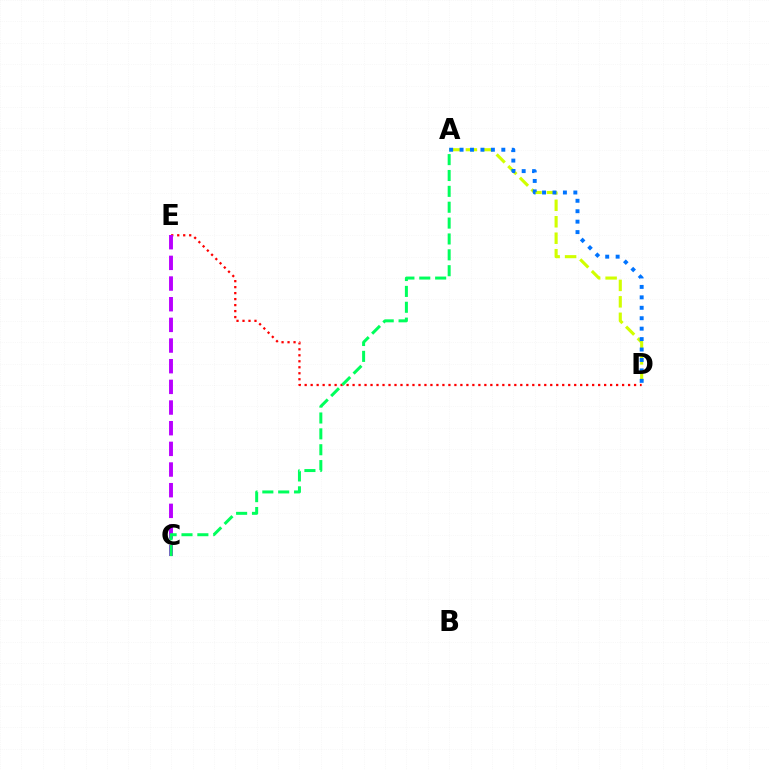{('D', 'E'): [{'color': '#ff0000', 'line_style': 'dotted', 'thickness': 1.63}], ('A', 'D'): [{'color': '#d1ff00', 'line_style': 'dashed', 'thickness': 2.24}, {'color': '#0074ff', 'line_style': 'dotted', 'thickness': 2.84}], ('C', 'E'): [{'color': '#b900ff', 'line_style': 'dashed', 'thickness': 2.81}], ('A', 'C'): [{'color': '#00ff5c', 'line_style': 'dashed', 'thickness': 2.16}]}